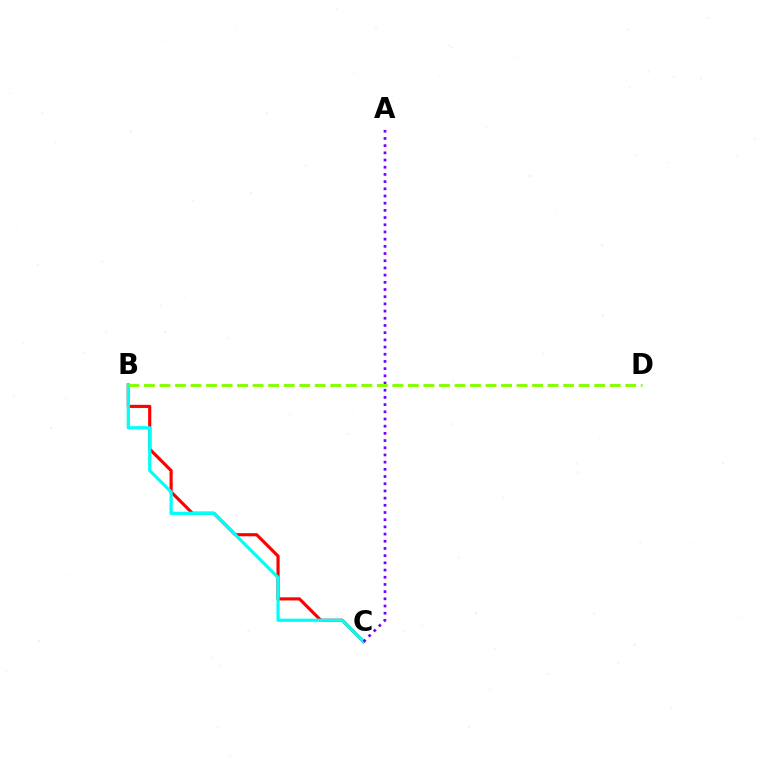{('B', 'C'): [{'color': '#ff0000', 'line_style': 'solid', 'thickness': 2.26}, {'color': '#00fff6', 'line_style': 'solid', 'thickness': 2.33}], ('A', 'C'): [{'color': '#7200ff', 'line_style': 'dotted', 'thickness': 1.95}], ('B', 'D'): [{'color': '#84ff00', 'line_style': 'dashed', 'thickness': 2.11}]}